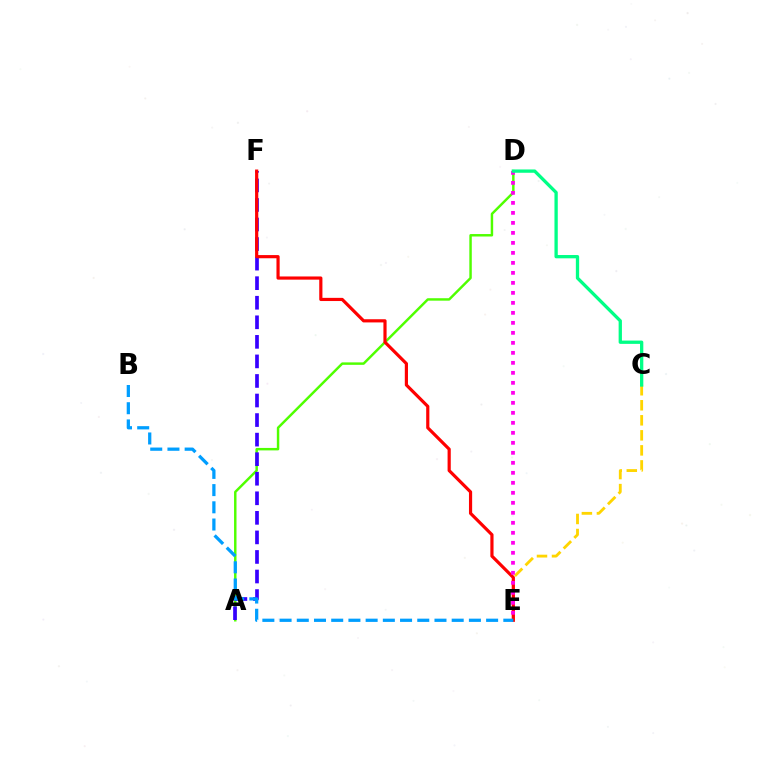{('A', 'D'): [{'color': '#4fff00', 'line_style': 'solid', 'thickness': 1.77}], ('A', 'F'): [{'color': '#3700ff', 'line_style': 'dashed', 'thickness': 2.66}], ('C', 'E'): [{'color': '#ffd500', 'line_style': 'dashed', 'thickness': 2.04}], ('E', 'F'): [{'color': '#ff0000', 'line_style': 'solid', 'thickness': 2.29}], ('D', 'E'): [{'color': '#ff00ed', 'line_style': 'dotted', 'thickness': 2.72}], ('B', 'E'): [{'color': '#009eff', 'line_style': 'dashed', 'thickness': 2.34}], ('C', 'D'): [{'color': '#00ff86', 'line_style': 'solid', 'thickness': 2.37}]}